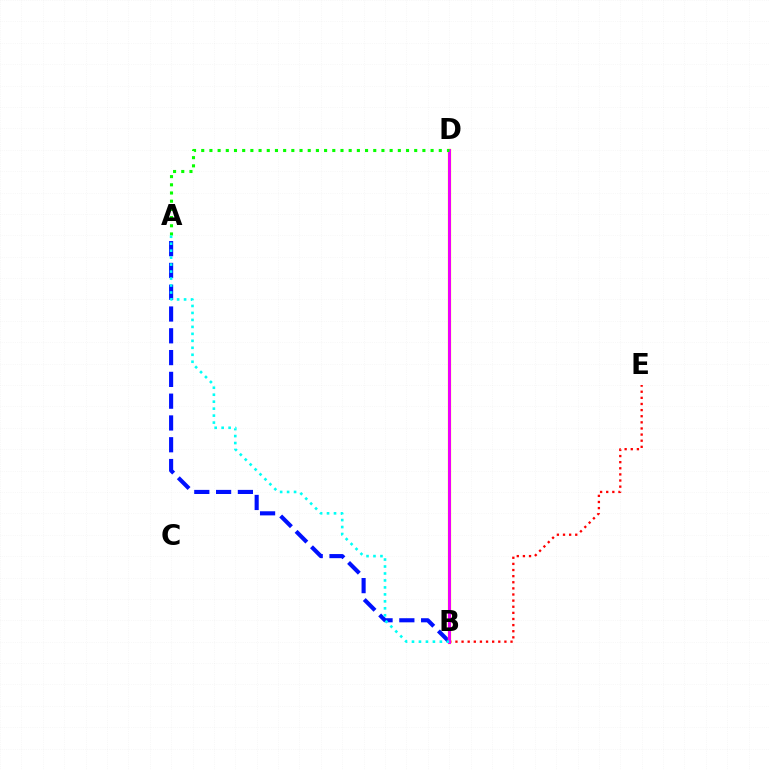{('A', 'B'): [{'color': '#0010ff', 'line_style': 'dashed', 'thickness': 2.96}, {'color': '#00fff6', 'line_style': 'dotted', 'thickness': 1.89}], ('B', 'E'): [{'color': '#ff0000', 'line_style': 'dotted', 'thickness': 1.66}], ('B', 'D'): [{'color': '#fcf500', 'line_style': 'solid', 'thickness': 2.41}, {'color': '#ee00ff', 'line_style': 'solid', 'thickness': 2.15}], ('A', 'D'): [{'color': '#08ff00', 'line_style': 'dotted', 'thickness': 2.23}]}